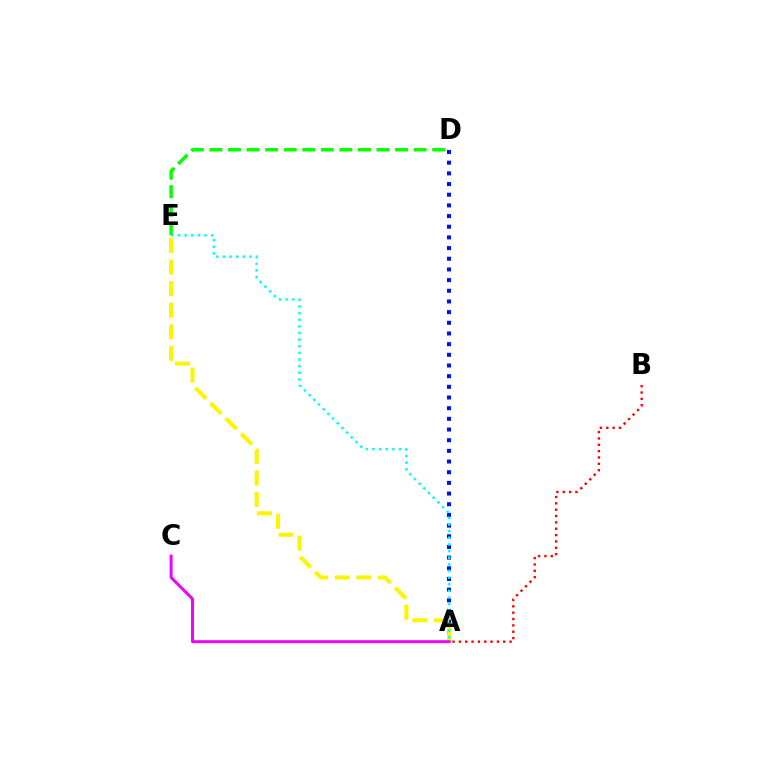{('A', 'D'): [{'color': '#0010ff', 'line_style': 'dotted', 'thickness': 2.9}], ('D', 'E'): [{'color': '#08ff00', 'line_style': 'dashed', 'thickness': 2.52}], ('A', 'E'): [{'color': '#fcf500', 'line_style': 'dashed', 'thickness': 2.93}, {'color': '#00fff6', 'line_style': 'dotted', 'thickness': 1.8}], ('A', 'C'): [{'color': '#ee00ff', 'line_style': 'solid', 'thickness': 2.13}], ('A', 'B'): [{'color': '#ff0000', 'line_style': 'dotted', 'thickness': 1.72}]}